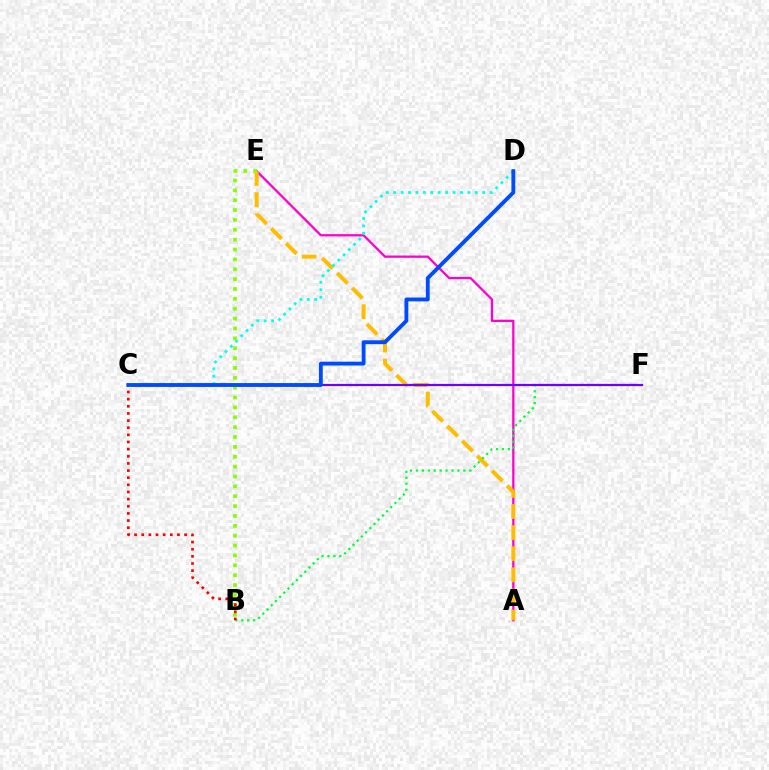{('A', 'E'): [{'color': '#ff00cf', 'line_style': 'solid', 'thickness': 1.64}, {'color': '#ffbd00', 'line_style': 'dashed', 'thickness': 2.87}], ('C', 'D'): [{'color': '#00fff6', 'line_style': 'dotted', 'thickness': 2.02}, {'color': '#004bff', 'line_style': 'solid', 'thickness': 2.77}], ('B', 'F'): [{'color': '#00ff39', 'line_style': 'dotted', 'thickness': 1.61}], ('B', 'E'): [{'color': '#84ff00', 'line_style': 'dotted', 'thickness': 2.68}], ('C', 'F'): [{'color': '#7200ff', 'line_style': 'solid', 'thickness': 1.57}], ('B', 'C'): [{'color': '#ff0000', 'line_style': 'dotted', 'thickness': 1.94}]}